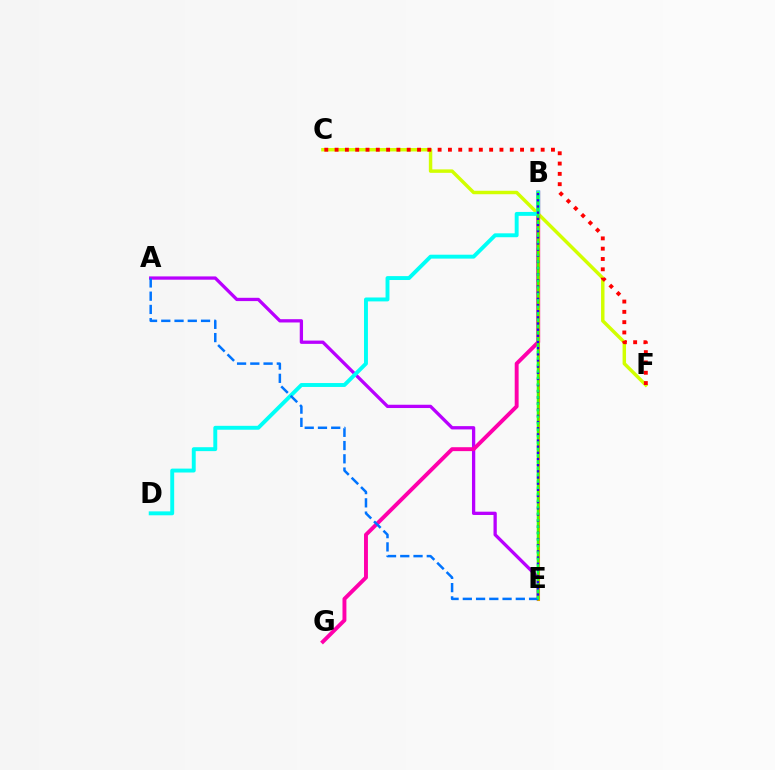{('C', 'F'): [{'color': '#d1ff00', 'line_style': 'solid', 'thickness': 2.49}, {'color': '#ff0000', 'line_style': 'dotted', 'thickness': 2.8}], ('A', 'E'): [{'color': '#b900ff', 'line_style': 'solid', 'thickness': 2.37}, {'color': '#0074ff', 'line_style': 'dashed', 'thickness': 1.8}], ('B', 'G'): [{'color': '#ff00ac', 'line_style': 'solid', 'thickness': 2.82}], ('B', 'E'): [{'color': '#ff9400', 'line_style': 'solid', 'thickness': 2.21}, {'color': '#3dff00', 'line_style': 'solid', 'thickness': 1.79}, {'color': '#2500ff', 'line_style': 'dotted', 'thickness': 1.67}, {'color': '#00ff5c', 'line_style': 'dotted', 'thickness': 1.76}], ('B', 'D'): [{'color': '#00fff6', 'line_style': 'solid', 'thickness': 2.81}]}